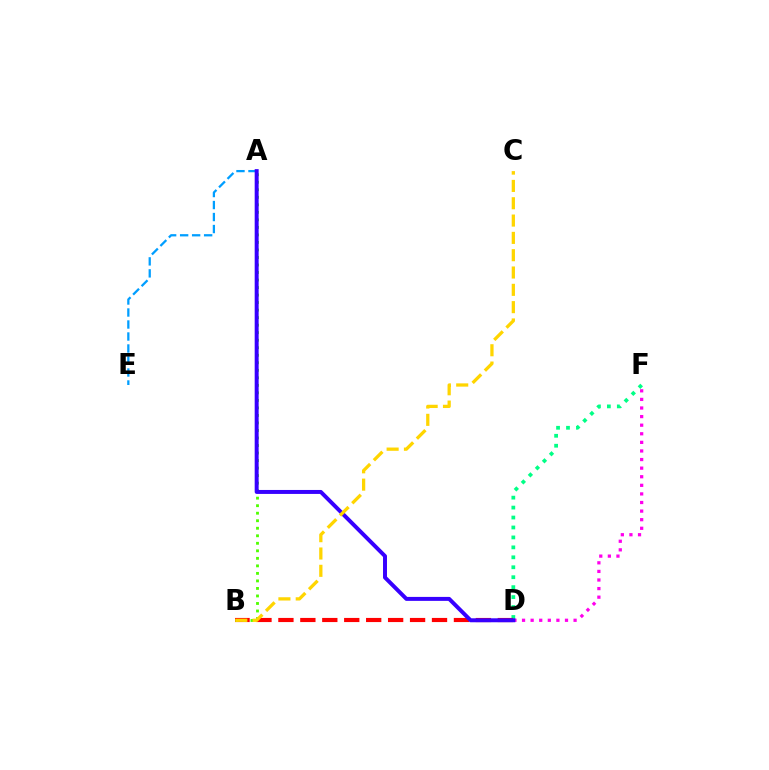{('D', 'F'): [{'color': '#ff00ed', 'line_style': 'dotted', 'thickness': 2.33}, {'color': '#00ff86', 'line_style': 'dotted', 'thickness': 2.7}], ('B', 'D'): [{'color': '#ff0000', 'line_style': 'dashed', 'thickness': 2.98}], ('A', 'E'): [{'color': '#009eff', 'line_style': 'dashed', 'thickness': 1.63}], ('A', 'B'): [{'color': '#4fff00', 'line_style': 'dotted', 'thickness': 2.04}], ('A', 'D'): [{'color': '#3700ff', 'line_style': 'solid', 'thickness': 2.86}], ('B', 'C'): [{'color': '#ffd500', 'line_style': 'dashed', 'thickness': 2.35}]}